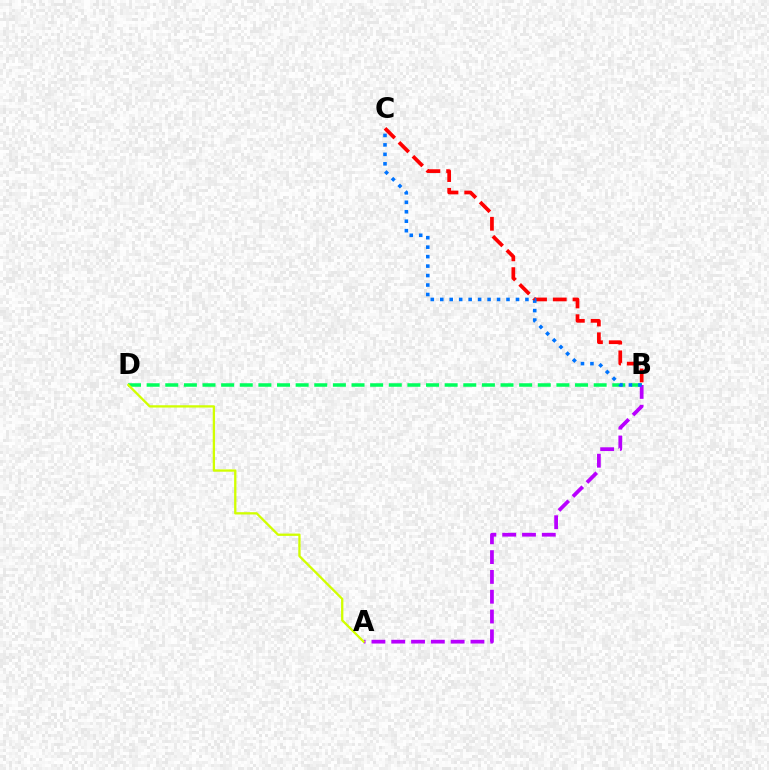{('B', 'D'): [{'color': '#00ff5c', 'line_style': 'dashed', 'thickness': 2.53}], ('B', 'C'): [{'color': '#ff0000', 'line_style': 'dashed', 'thickness': 2.68}, {'color': '#0074ff', 'line_style': 'dotted', 'thickness': 2.57}], ('A', 'B'): [{'color': '#b900ff', 'line_style': 'dashed', 'thickness': 2.69}], ('A', 'D'): [{'color': '#d1ff00', 'line_style': 'solid', 'thickness': 1.66}]}